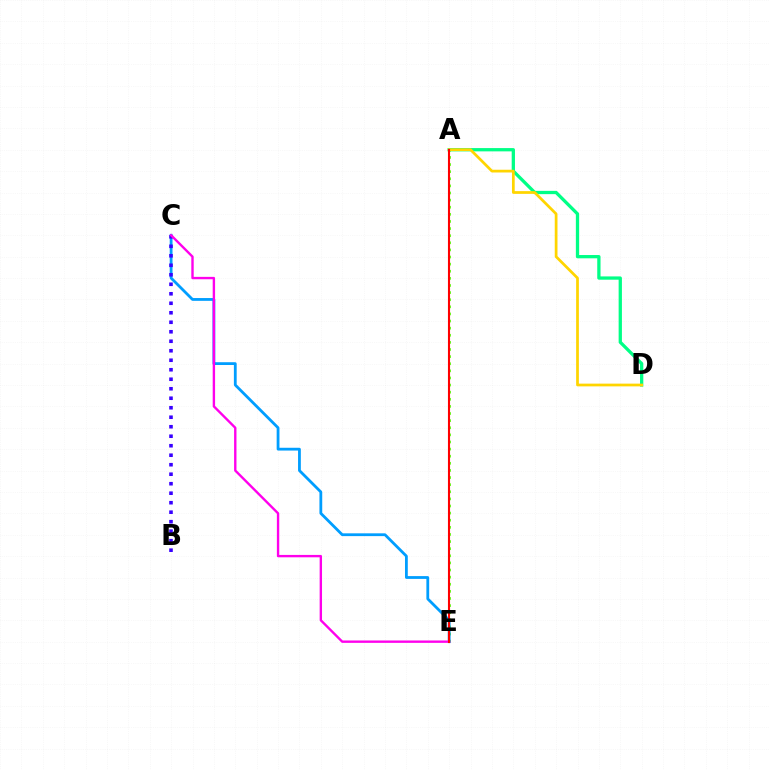{('A', 'E'): [{'color': '#4fff00', 'line_style': 'dotted', 'thickness': 1.93}, {'color': '#ff0000', 'line_style': 'solid', 'thickness': 1.51}], ('A', 'D'): [{'color': '#00ff86', 'line_style': 'solid', 'thickness': 2.36}, {'color': '#ffd500', 'line_style': 'solid', 'thickness': 1.97}], ('C', 'E'): [{'color': '#009eff', 'line_style': 'solid', 'thickness': 2.01}, {'color': '#ff00ed', 'line_style': 'solid', 'thickness': 1.71}], ('B', 'C'): [{'color': '#3700ff', 'line_style': 'dotted', 'thickness': 2.58}]}